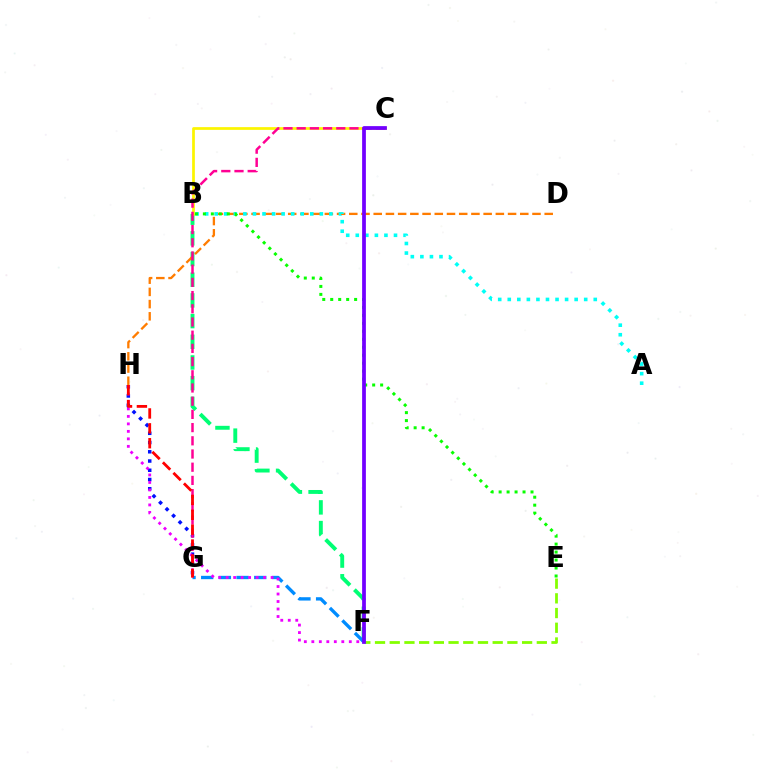{('B', 'F'): [{'color': '#00ff74', 'line_style': 'dashed', 'thickness': 2.81}], ('F', 'G'): [{'color': '#008cff', 'line_style': 'dashed', 'thickness': 2.4}], ('E', 'F'): [{'color': '#84ff00', 'line_style': 'dashed', 'thickness': 2.0}], ('D', 'H'): [{'color': '#ff7c00', 'line_style': 'dashed', 'thickness': 1.66}], ('A', 'B'): [{'color': '#00fff6', 'line_style': 'dotted', 'thickness': 2.6}], ('B', 'C'): [{'color': '#fcf500', 'line_style': 'solid', 'thickness': 1.96}], ('G', 'H'): [{'color': '#0010ff', 'line_style': 'dotted', 'thickness': 2.51}, {'color': '#ff0000', 'line_style': 'dashed', 'thickness': 2.02}], ('B', 'E'): [{'color': '#08ff00', 'line_style': 'dotted', 'thickness': 2.17}], ('F', 'H'): [{'color': '#ee00ff', 'line_style': 'dotted', 'thickness': 2.04}], ('C', 'G'): [{'color': '#ff0094', 'line_style': 'dashed', 'thickness': 1.79}], ('C', 'F'): [{'color': '#7200ff', 'line_style': 'solid', 'thickness': 2.7}]}